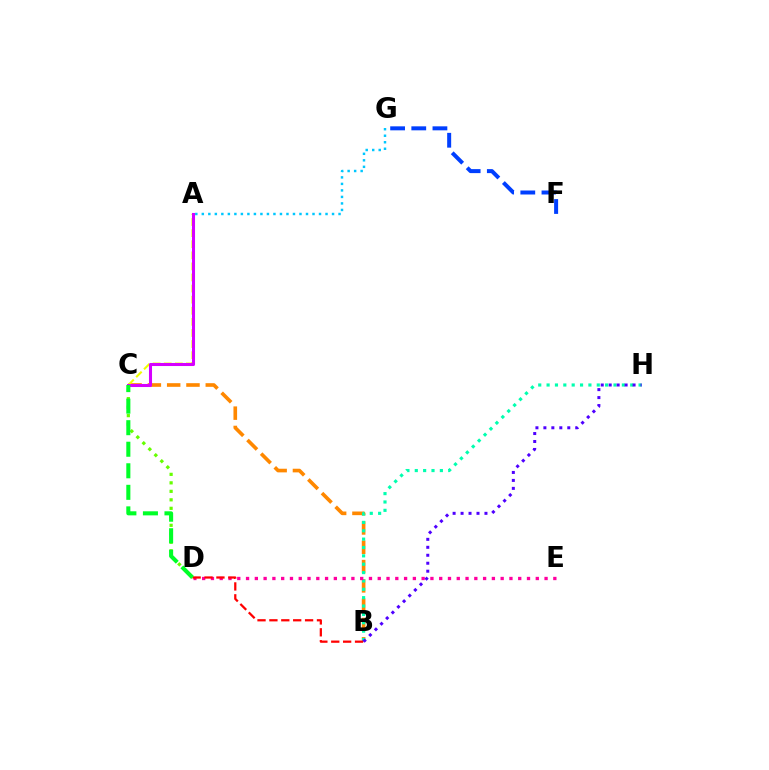{('B', 'C'): [{'color': '#ff8800', 'line_style': 'dashed', 'thickness': 2.62}], ('A', 'C'): [{'color': '#eeff00', 'line_style': 'dashed', 'thickness': 1.51}, {'color': '#d600ff', 'line_style': 'solid', 'thickness': 2.2}], ('A', 'G'): [{'color': '#00c7ff', 'line_style': 'dotted', 'thickness': 1.77}], ('B', 'H'): [{'color': '#00ffaf', 'line_style': 'dotted', 'thickness': 2.27}, {'color': '#4f00ff', 'line_style': 'dotted', 'thickness': 2.16}], ('F', 'G'): [{'color': '#003fff', 'line_style': 'dashed', 'thickness': 2.87}], ('D', 'E'): [{'color': '#ff00a0', 'line_style': 'dotted', 'thickness': 2.39}], ('C', 'D'): [{'color': '#66ff00', 'line_style': 'dotted', 'thickness': 2.31}, {'color': '#00ff27', 'line_style': 'dashed', 'thickness': 2.93}], ('B', 'D'): [{'color': '#ff0000', 'line_style': 'dashed', 'thickness': 1.62}]}